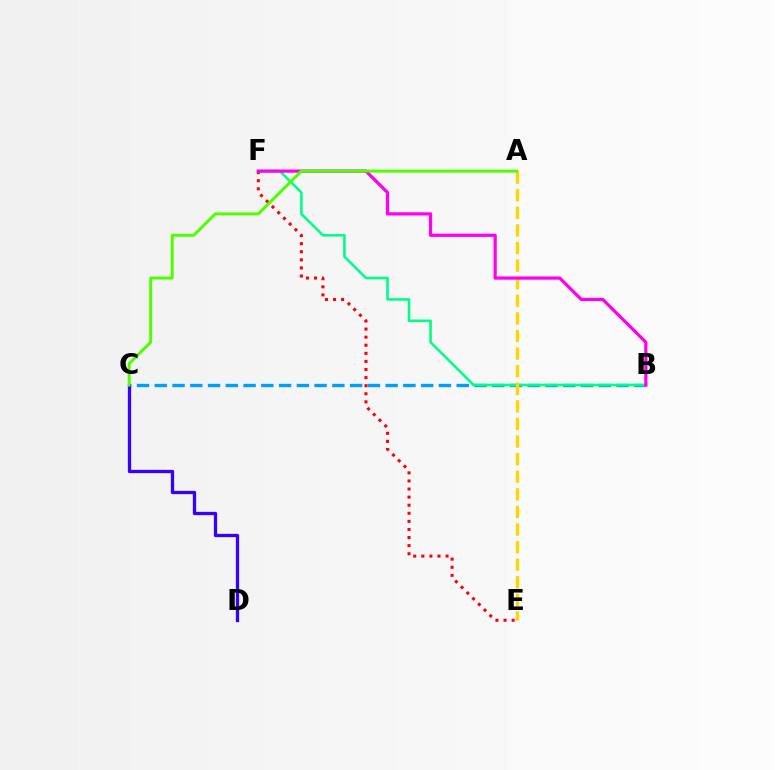{('E', 'F'): [{'color': '#ff0000', 'line_style': 'dotted', 'thickness': 2.2}], ('B', 'C'): [{'color': '#009eff', 'line_style': 'dashed', 'thickness': 2.41}], ('B', 'F'): [{'color': '#00ff86', 'line_style': 'solid', 'thickness': 1.86}, {'color': '#ff00ed', 'line_style': 'solid', 'thickness': 2.33}], ('A', 'E'): [{'color': '#ffd500', 'line_style': 'dashed', 'thickness': 2.39}], ('C', 'D'): [{'color': '#3700ff', 'line_style': 'solid', 'thickness': 2.37}], ('A', 'C'): [{'color': '#4fff00', 'line_style': 'solid', 'thickness': 2.15}]}